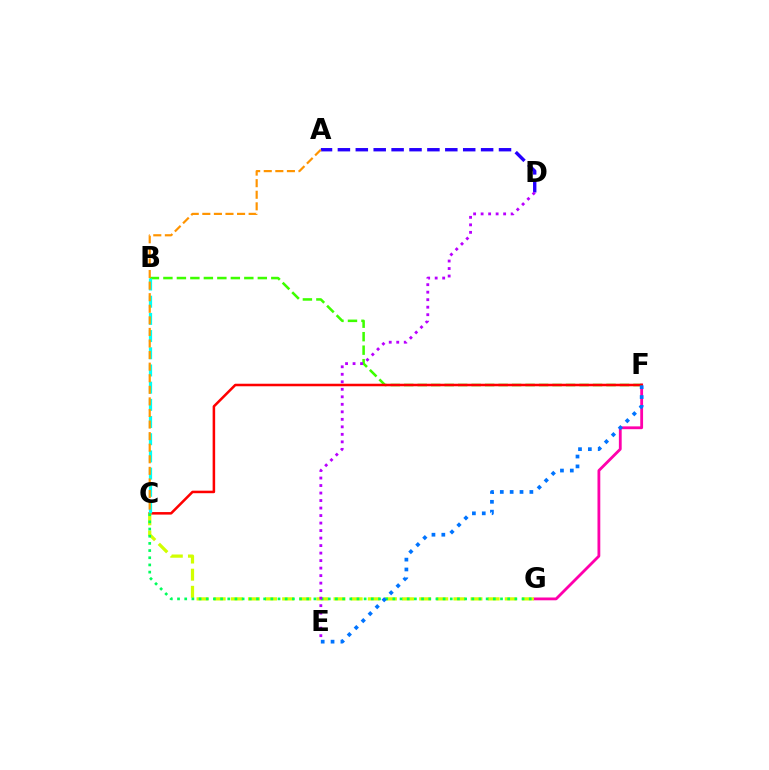{('A', 'D'): [{'color': '#2500ff', 'line_style': 'dashed', 'thickness': 2.43}], ('F', 'G'): [{'color': '#ff00ac', 'line_style': 'solid', 'thickness': 2.02}], ('B', 'F'): [{'color': '#3dff00', 'line_style': 'dashed', 'thickness': 1.83}], ('C', 'F'): [{'color': '#ff0000', 'line_style': 'solid', 'thickness': 1.82}], ('B', 'C'): [{'color': '#00fff6', 'line_style': 'dashed', 'thickness': 2.34}], ('C', 'G'): [{'color': '#d1ff00', 'line_style': 'dashed', 'thickness': 2.33}, {'color': '#00ff5c', 'line_style': 'dotted', 'thickness': 1.95}], ('E', 'F'): [{'color': '#0074ff', 'line_style': 'dotted', 'thickness': 2.68}], ('A', 'C'): [{'color': '#ff9400', 'line_style': 'dashed', 'thickness': 1.57}], ('D', 'E'): [{'color': '#b900ff', 'line_style': 'dotted', 'thickness': 2.04}]}